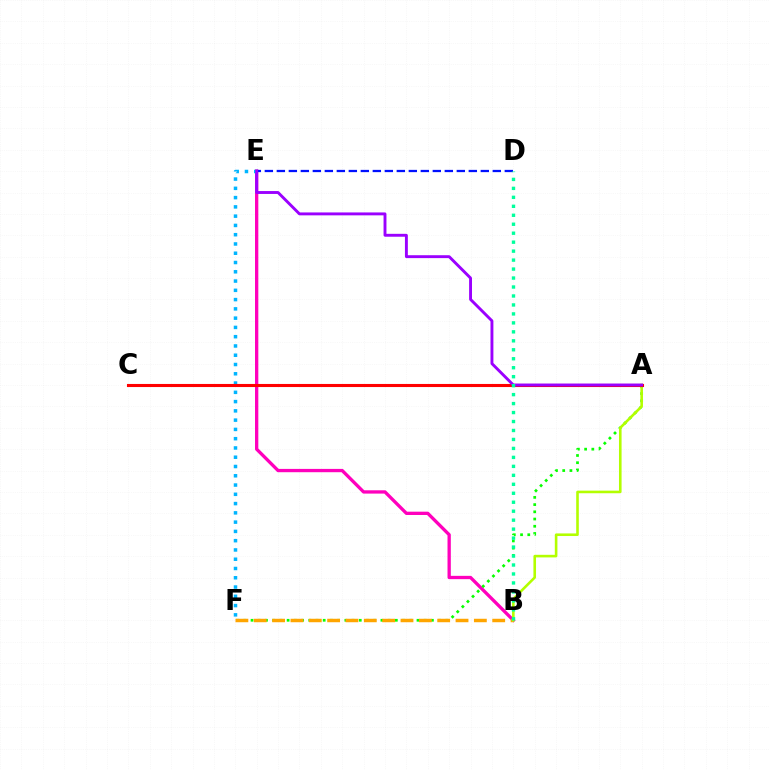{('B', 'E'): [{'color': '#ff00bd', 'line_style': 'solid', 'thickness': 2.38}], ('A', 'F'): [{'color': '#08ff00', 'line_style': 'dotted', 'thickness': 1.96}], ('E', 'F'): [{'color': '#00b5ff', 'line_style': 'dotted', 'thickness': 2.52}], ('D', 'E'): [{'color': '#0010ff', 'line_style': 'dashed', 'thickness': 1.63}], ('B', 'F'): [{'color': '#ffa500', 'line_style': 'dashed', 'thickness': 2.49}], ('A', 'B'): [{'color': '#b3ff00', 'line_style': 'solid', 'thickness': 1.87}], ('A', 'C'): [{'color': '#ff0000', 'line_style': 'solid', 'thickness': 2.22}], ('A', 'E'): [{'color': '#9b00ff', 'line_style': 'solid', 'thickness': 2.09}], ('B', 'D'): [{'color': '#00ff9d', 'line_style': 'dotted', 'thickness': 2.44}]}